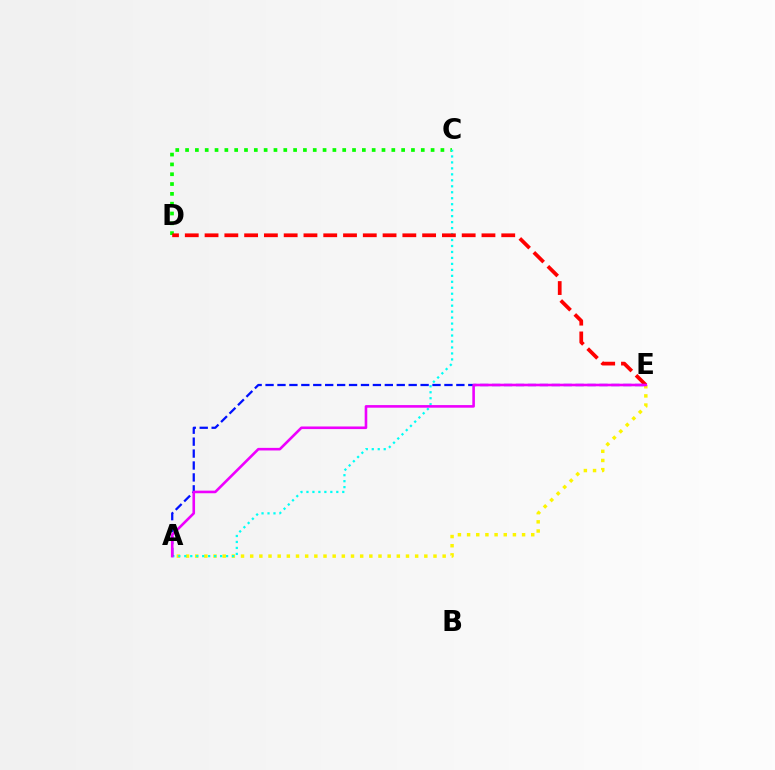{('C', 'D'): [{'color': '#08ff00', 'line_style': 'dotted', 'thickness': 2.67}], ('A', 'E'): [{'color': '#fcf500', 'line_style': 'dotted', 'thickness': 2.49}, {'color': '#0010ff', 'line_style': 'dashed', 'thickness': 1.62}, {'color': '#ee00ff', 'line_style': 'solid', 'thickness': 1.87}], ('A', 'C'): [{'color': '#00fff6', 'line_style': 'dotted', 'thickness': 1.62}], ('D', 'E'): [{'color': '#ff0000', 'line_style': 'dashed', 'thickness': 2.69}]}